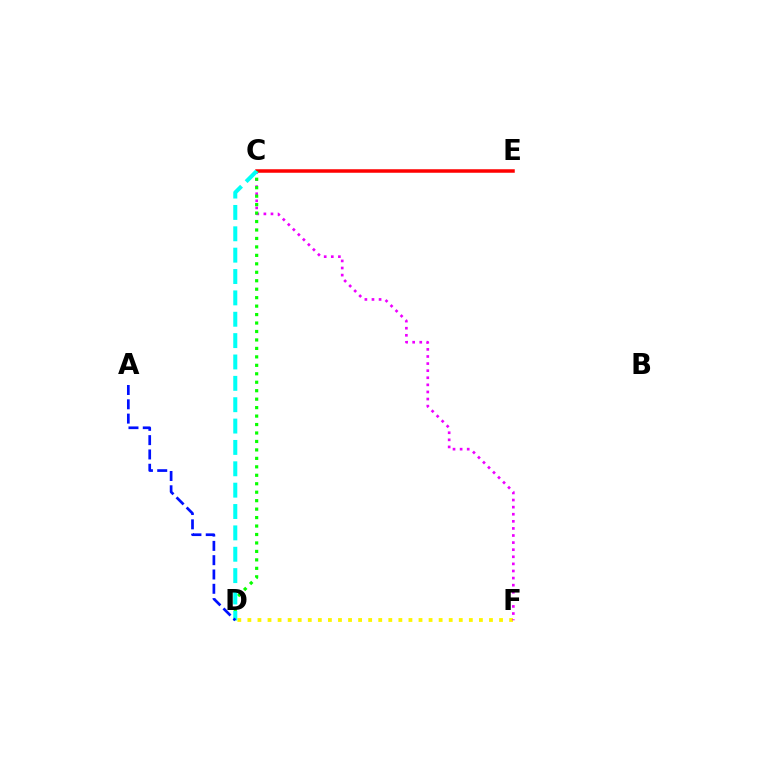{('C', 'E'): [{'color': '#ff0000', 'line_style': 'solid', 'thickness': 2.52}], ('D', 'F'): [{'color': '#fcf500', 'line_style': 'dotted', 'thickness': 2.74}], ('C', 'F'): [{'color': '#ee00ff', 'line_style': 'dotted', 'thickness': 1.93}], ('C', 'D'): [{'color': '#08ff00', 'line_style': 'dotted', 'thickness': 2.3}, {'color': '#00fff6', 'line_style': 'dashed', 'thickness': 2.9}], ('A', 'D'): [{'color': '#0010ff', 'line_style': 'dashed', 'thickness': 1.94}]}